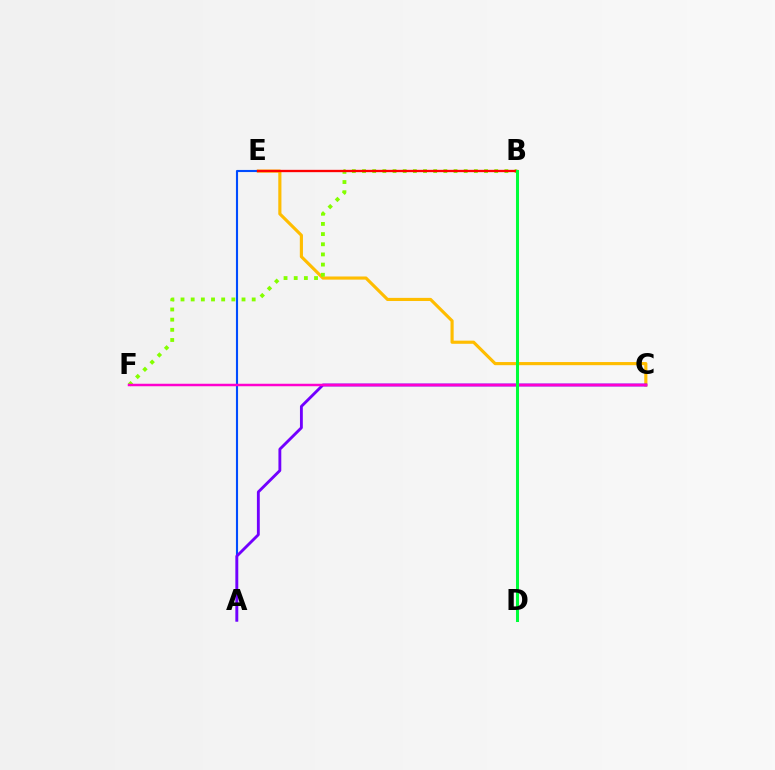{('C', 'E'): [{'color': '#ffbd00', 'line_style': 'solid', 'thickness': 2.26}], ('B', 'F'): [{'color': '#84ff00', 'line_style': 'dotted', 'thickness': 2.76}], ('A', 'E'): [{'color': '#004bff', 'line_style': 'solid', 'thickness': 1.52}], ('A', 'C'): [{'color': '#7200ff', 'line_style': 'solid', 'thickness': 2.06}], ('B', 'D'): [{'color': '#00fff6', 'line_style': 'solid', 'thickness': 1.97}, {'color': '#00ff39', 'line_style': 'solid', 'thickness': 2.18}], ('B', 'E'): [{'color': '#ff0000', 'line_style': 'solid', 'thickness': 1.67}], ('C', 'F'): [{'color': '#ff00cf', 'line_style': 'solid', 'thickness': 1.79}]}